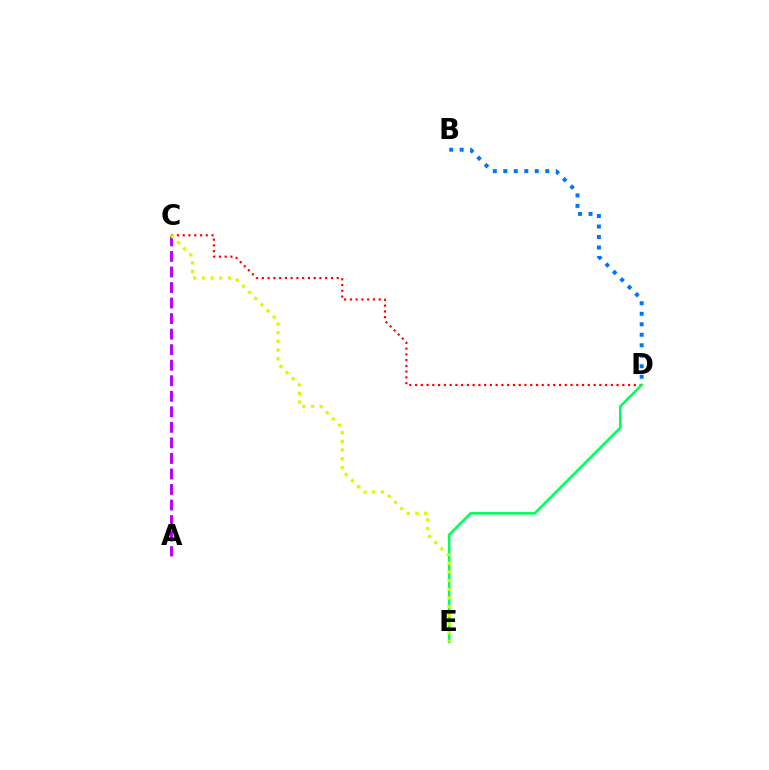{('C', 'D'): [{'color': '#ff0000', 'line_style': 'dotted', 'thickness': 1.56}], ('A', 'C'): [{'color': '#b900ff', 'line_style': 'dashed', 'thickness': 2.11}], ('D', 'E'): [{'color': '#00ff5c', 'line_style': 'solid', 'thickness': 1.85}], ('B', 'D'): [{'color': '#0074ff', 'line_style': 'dotted', 'thickness': 2.85}], ('C', 'E'): [{'color': '#d1ff00', 'line_style': 'dotted', 'thickness': 2.36}]}